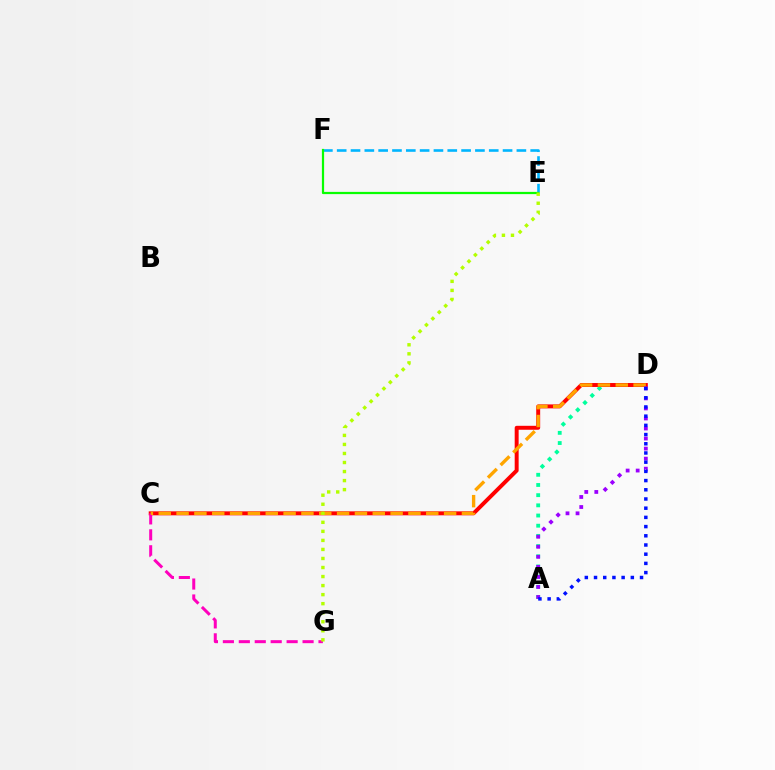{('E', 'F'): [{'color': '#00b5ff', 'line_style': 'dashed', 'thickness': 1.88}, {'color': '#08ff00', 'line_style': 'solid', 'thickness': 1.61}], ('A', 'D'): [{'color': '#00ff9d', 'line_style': 'dotted', 'thickness': 2.77}, {'color': '#9b00ff', 'line_style': 'dotted', 'thickness': 2.73}, {'color': '#0010ff', 'line_style': 'dotted', 'thickness': 2.5}], ('C', 'D'): [{'color': '#ff0000', 'line_style': 'solid', 'thickness': 2.84}, {'color': '#ffa500', 'line_style': 'dashed', 'thickness': 2.42}], ('C', 'G'): [{'color': '#ff00bd', 'line_style': 'dashed', 'thickness': 2.17}], ('E', 'G'): [{'color': '#b3ff00', 'line_style': 'dotted', 'thickness': 2.46}]}